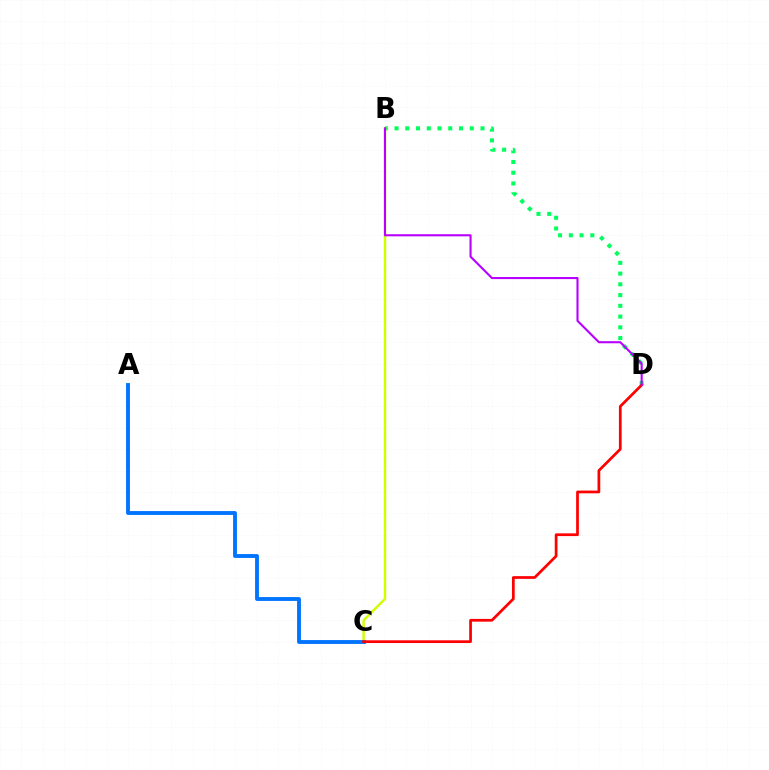{('B', 'D'): [{'color': '#00ff5c', 'line_style': 'dotted', 'thickness': 2.92}, {'color': '#b900ff', 'line_style': 'solid', 'thickness': 1.51}], ('B', 'C'): [{'color': '#d1ff00', 'line_style': 'solid', 'thickness': 1.76}], ('A', 'C'): [{'color': '#0074ff', 'line_style': 'solid', 'thickness': 2.78}], ('C', 'D'): [{'color': '#ff0000', 'line_style': 'solid', 'thickness': 1.96}]}